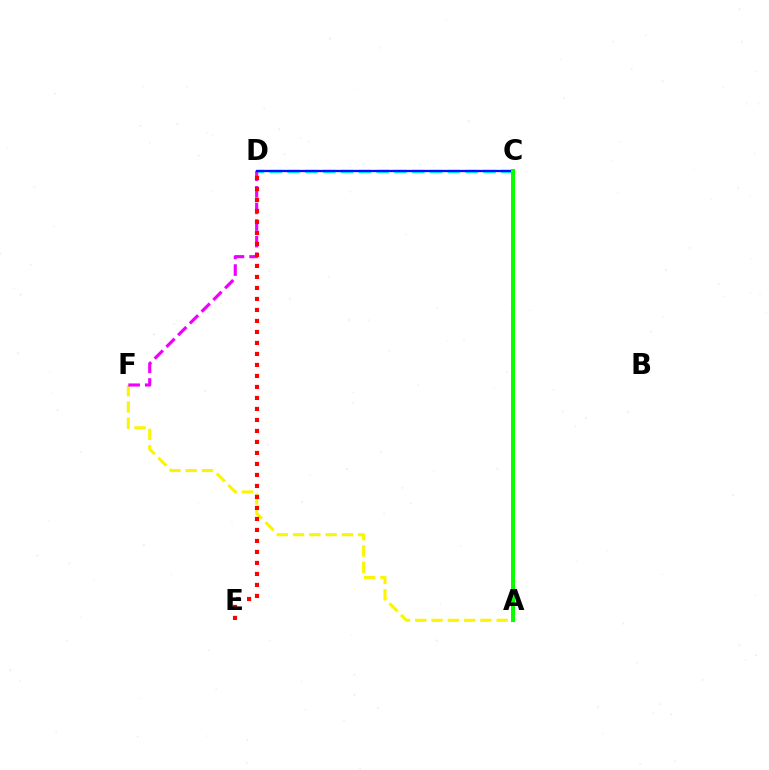{('C', 'D'): [{'color': '#00fff6', 'line_style': 'dashed', 'thickness': 2.42}, {'color': '#0010ff', 'line_style': 'solid', 'thickness': 1.65}], ('A', 'F'): [{'color': '#fcf500', 'line_style': 'dashed', 'thickness': 2.21}], ('D', 'F'): [{'color': '#ee00ff', 'line_style': 'dashed', 'thickness': 2.25}], ('D', 'E'): [{'color': '#ff0000', 'line_style': 'dotted', 'thickness': 2.99}], ('A', 'C'): [{'color': '#08ff00', 'line_style': 'solid', 'thickness': 2.87}]}